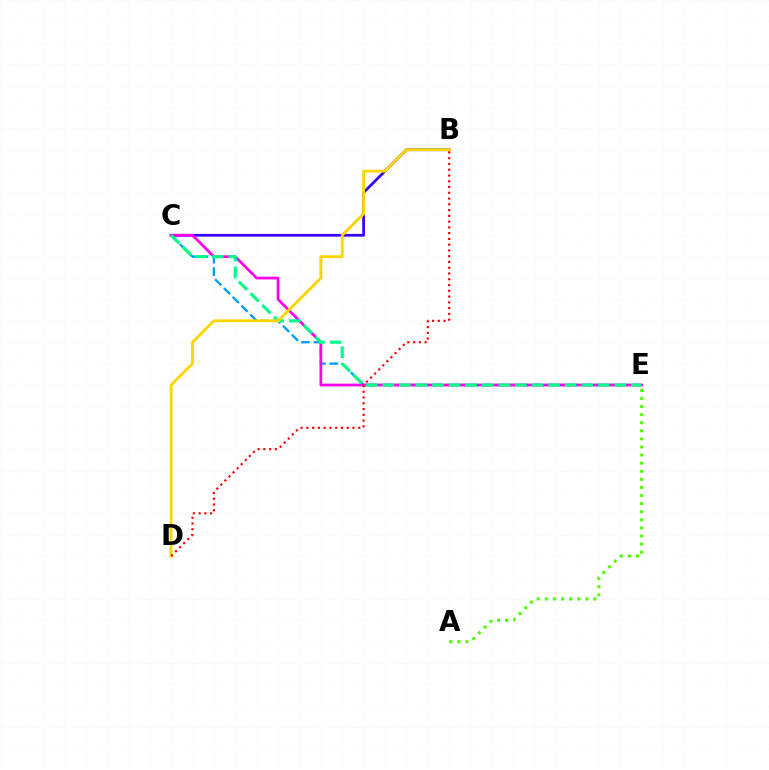{('B', 'C'): [{'color': '#3700ff', 'line_style': 'solid', 'thickness': 1.97}], ('C', 'E'): [{'color': '#009eff', 'line_style': 'dashed', 'thickness': 1.69}, {'color': '#ff00ed', 'line_style': 'solid', 'thickness': 1.97}, {'color': '#00ff86', 'line_style': 'dashed', 'thickness': 2.25}], ('A', 'E'): [{'color': '#4fff00', 'line_style': 'dotted', 'thickness': 2.2}], ('B', 'D'): [{'color': '#ffd500', 'line_style': 'solid', 'thickness': 2.08}, {'color': '#ff0000', 'line_style': 'dotted', 'thickness': 1.57}]}